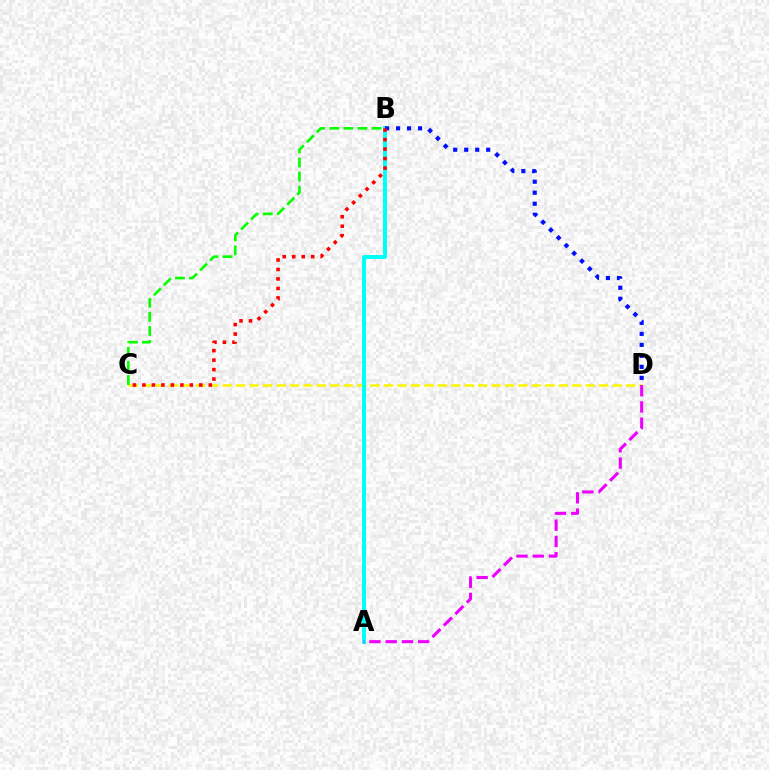{('C', 'D'): [{'color': '#fcf500', 'line_style': 'dashed', 'thickness': 1.83}], ('A', 'B'): [{'color': '#00fff6', 'line_style': 'solid', 'thickness': 2.85}], ('B', 'D'): [{'color': '#0010ff', 'line_style': 'dotted', 'thickness': 2.99}], ('A', 'D'): [{'color': '#ee00ff', 'line_style': 'dashed', 'thickness': 2.21}], ('B', 'C'): [{'color': '#08ff00', 'line_style': 'dashed', 'thickness': 1.92}, {'color': '#ff0000', 'line_style': 'dotted', 'thickness': 2.58}]}